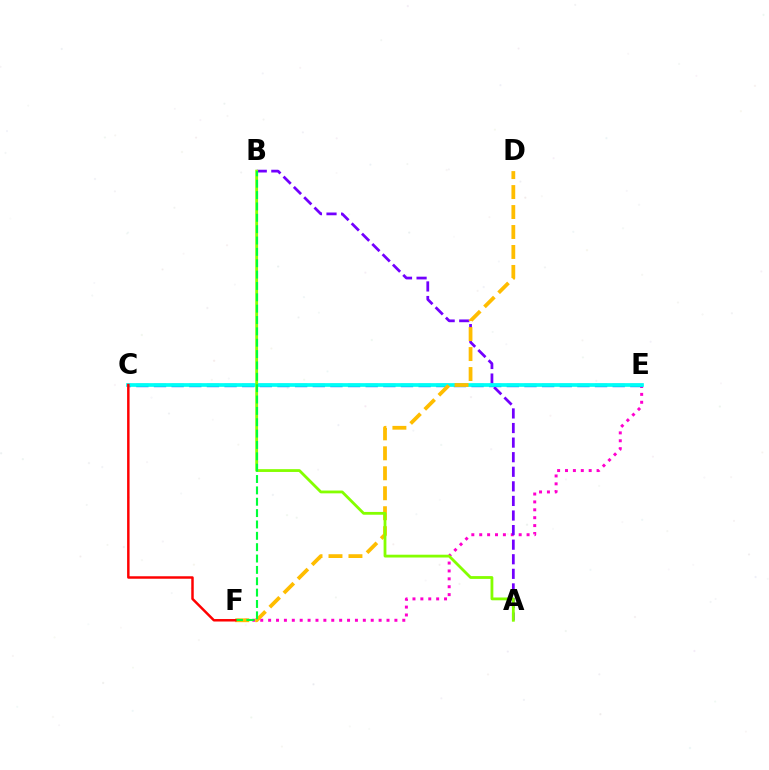{('E', 'F'): [{'color': '#ff00cf', 'line_style': 'dotted', 'thickness': 2.14}], ('C', 'E'): [{'color': '#004bff', 'line_style': 'dashed', 'thickness': 2.4}, {'color': '#00fff6', 'line_style': 'solid', 'thickness': 2.67}], ('A', 'B'): [{'color': '#7200ff', 'line_style': 'dashed', 'thickness': 1.98}, {'color': '#84ff00', 'line_style': 'solid', 'thickness': 2.02}], ('D', 'F'): [{'color': '#ffbd00', 'line_style': 'dashed', 'thickness': 2.71}], ('B', 'F'): [{'color': '#00ff39', 'line_style': 'dashed', 'thickness': 1.54}], ('C', 'F'): [{'color': '#ff0000', 'line_style': 'solid', 'thickness': 1.78}]}